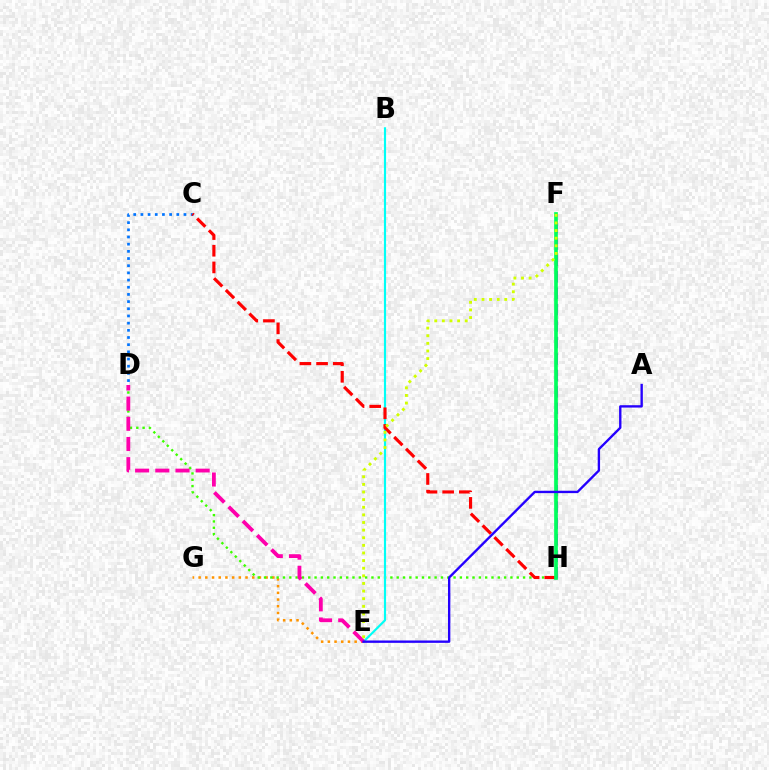{('E', 'G'): [{'color': '#ff9400', 'line_style': 'dotted', 'thickness': 1.82}], ('D', 'H'): [{'color': '#3dff00', 'line_style': 'dotted', 'thickness': 1.72}], ('B', 'E'): [{'color': '#00fff6', 'line_style': 'solid', 'thickness': 1.55}], ('C', 'D'): [{'color': '#0074ff', 'line_style': 'dotted', 'thickness': 1.95}], ('F', 'H'): [{'color': '#b900ff', 'line_style': 'dashed', 'thickness': 2.23}, {'color': '#00ff5c', 'line_style': 'solid', 'thickness': 2.66}], ('C', 'H'): [{'color': '#ff0000', 'line_style': 'dashed', 'thickness': 2.27}], ('D', 'E'): [{'color': '#ff00ac', 'line_style': 'dashed', 'thickness': 2.74}], ('A', 'E'): [{'color': '#2500ff', 'line_style': 'solid', 'thickness': 1.7}], ('E', 'F'): [{'color': '#d1ff00', 'line_style': 'dotted', 'thickness': 2.07}]}